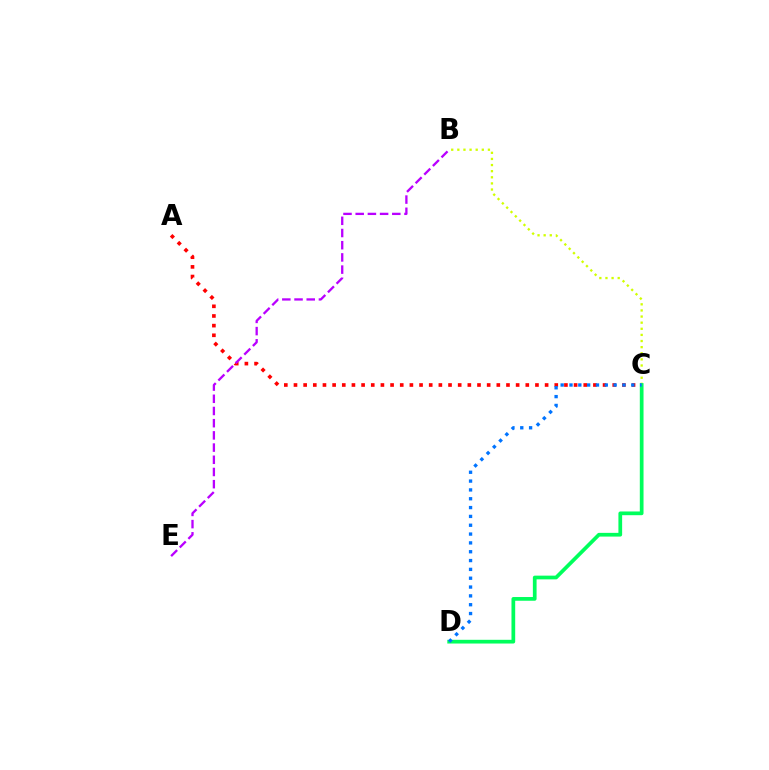{('B', 'C'): [{'color': '#d1ff00', 'line_style': 'dotted', 'thickness': 1.66}], ('A', 'C'): [{'color': '#ff0000', 'line_style': 'dotted', 'thickness': 2.62}], ('C', 'D'): [{'color': '#00ff5c', 'line_style': 'solid', 'thickness': 2.68}, {'color': '#0074ff', 'line_style': 'dotted', 'thickness': 2.4}], ('B', 'E'): [{'color': '#b900ff', 'line_style': 'dashed', 'thickness': 1.66}]}